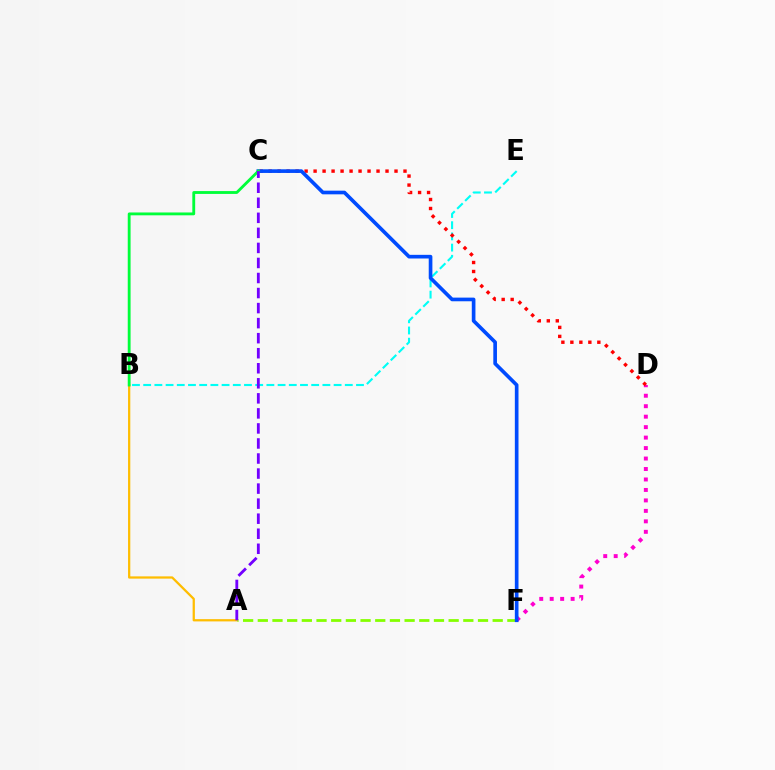{('B', 'E'): [{'color': '#00fff6', 'line_style': 'dashed', 'thickness': 1.52}], ('D', 'F'): [{'color': '#ff00cf', 'line_style': 'dotted', 'thickness': 2.84}], ('A', 'B'): [{'color': '#ffbd00', 'line_style': 'solid', 'thickness': 1.63}], ('A', 'F'): [{'color': '#84ff00', 'line_style': 'dashed', 'thickness': 1.99}], ('C', 'D'): [{'color': '#ff0000', 'line_style': 'dotted', 'thickness': 2.44}], ('C', 'F'): [{'color': '#004bff', 'line_style': 'solid', 'thickness': 2.64}], ('B', 'C'): [{'color': '#00ff39', 'line_style': 'solid', 'thickness': 2.05}], ('A', 'C'): [{'color': '#7200ff', 'line_style': 'dashed', 'thickness': 2.04}]}